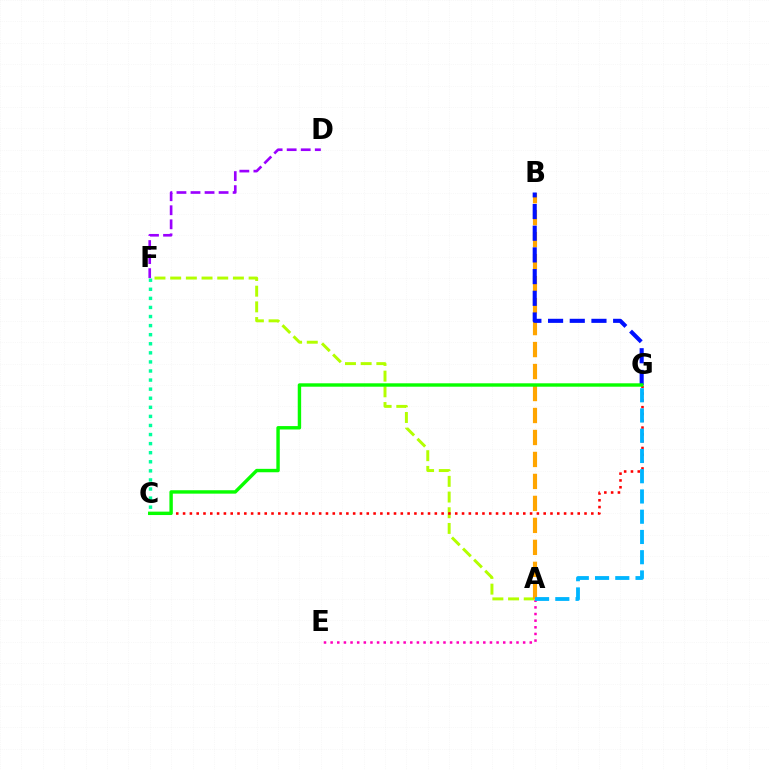{('A', 'E'): [{'color': '#ff00bd', 'line_style': 'dotted', 'thickness': 1.8}], ('D', 'F'): [{'color': '#9b00ff', 'line_style': 'dashed', 'thickness': 1.91}], ('A', 'F'): [{'color': '#b3ff00', 'line_style': 'dashed', 'thickness': 2.13}], ('C', 'G'): [{'color': '#ff0000', 'line_style': 'dotted', 'thickness': 1.85}, {'color': '#08ff00', 'line_style': 'solid', 'thickness': 2.45}], ('C', 'F'): [{'color': '#00ff9d', 'line_style': 'dotted', 'thickness': 2.47}], ('A', 'B'): [{'color': '#ffa500', 'line_style': 'dashed', 'thickness': 2.99}], ('B', 'G'): [{'color': '#0010ff', 'line_style': 'dashed', 'thickness': 2.95}], ('A', 'G'): [{'color': '#00b5ff', 'line_style': 'dashed', 'thickness': 2.75}]}